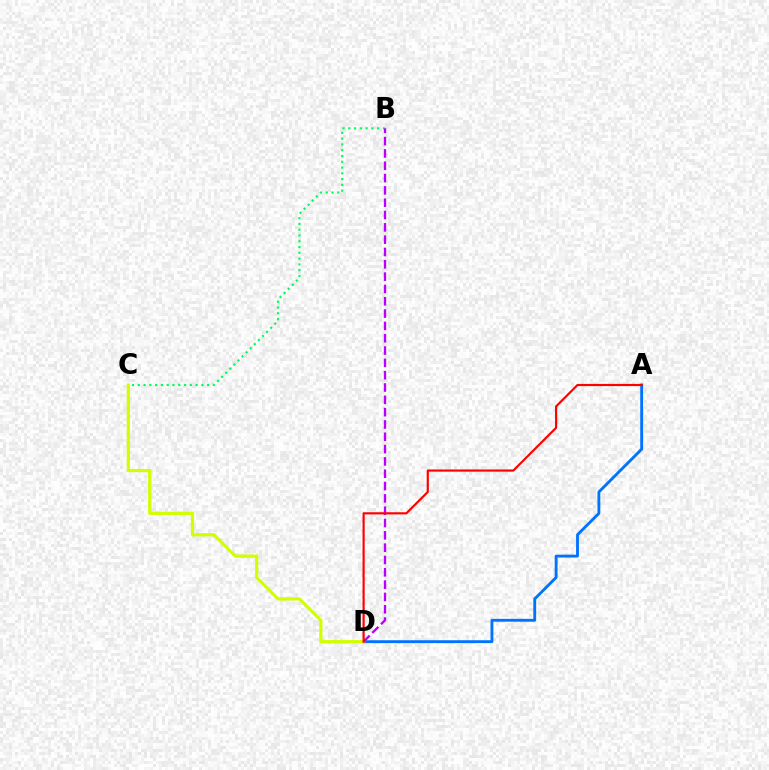{('B', 'C'): [{'color': '#00ff5c', 'line_style': 'dotted', 'thickness': 1.57}], ('A', 'D'): [{'color': '#0074ff', 'line_style': 'solid', 'thickness': 2.06}, {'color': '#ff0000', 'line_style': 'solid', 'thickness': 1.56}], ('C', 'D'): [{'color': '#d1ff00', 'line_style': 'solid', 'thickness': 2.31}], ('B', 'D'): [{'color': '#b900ff', 'line_style': 'dashed', 'thickness': 1.67}]}